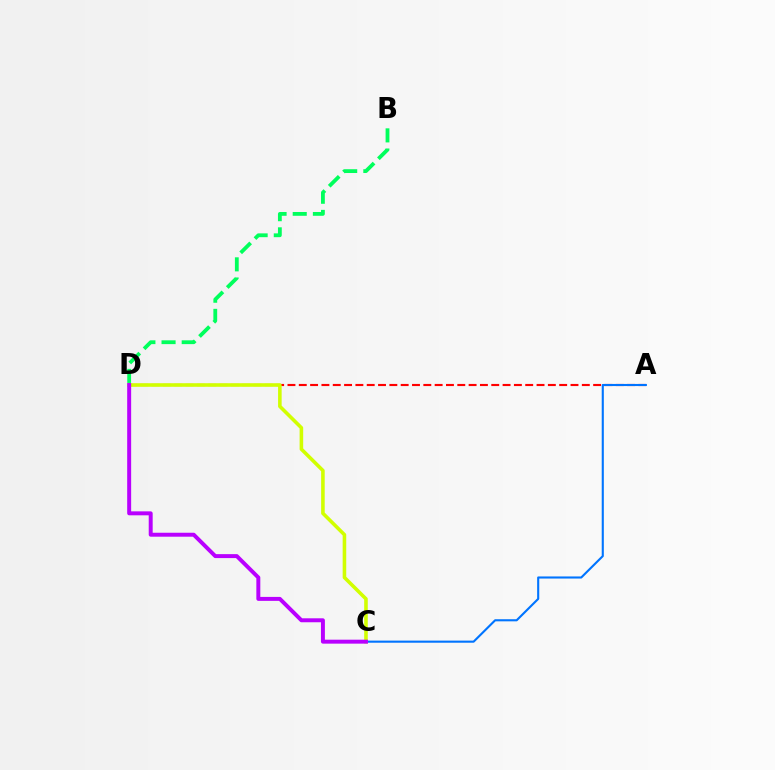{('A', 'D'): [{'color': '#ff0000', 'line_style': 'dashed', 'thickness': 1.54}], ('B', 'D'): [{'color': '#00ff5c', 'line_style': 'dashed', 'thickness': 2.74}], ('A', 'C'): [{'color': '#0074ff', 'line_style': 'solid', 'thickness': 1.52}], ('C', 'D'): [{'color': '#d1ff00', 'line_style': 'solid', 'thickness': 2.58}, {'color': '#b900ff', 'line_style': 'solid', 'thickness': 2.85}]}